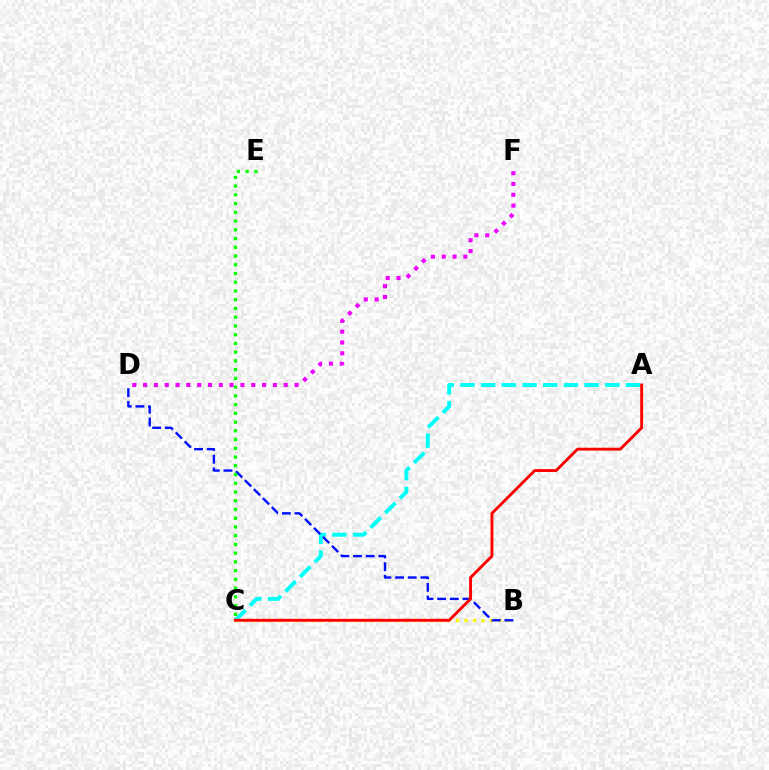{('A', 'C'): [{'color': '#00fff6', 'line_style': 'dashed', 'thickness': 2.81}, {'color': '#ff0000', 'line_style': 'solid', 'thickness': 2.09}], ('B', 'C'): [{'color': '#fcf500', 'line_style': 'dotted', 'thickness': 2.3}], ('B', 'D'): [{'color': '#0010ff', 'line_style': 'dashed', 'thickness': 1.72}], ('C', 'E'): [{'color': '#08ff00', 'line_style': 'dotted', 'thickness': 2.37}], ('D', 'F'): [{'color': '#ee00ff', 'line_style': 'dotted', 'thickness': 2.94}]}